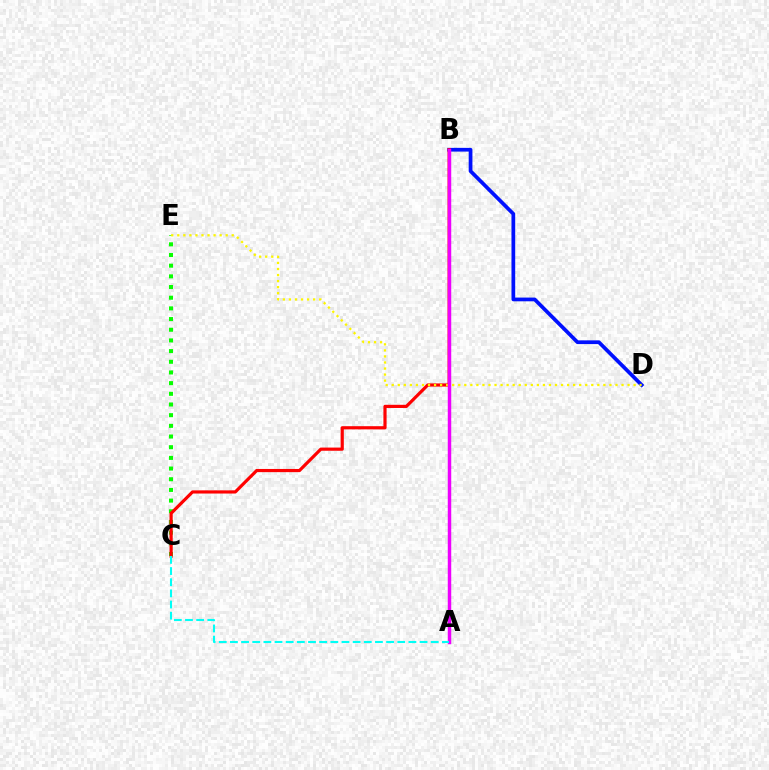{('B', 'D'): [{'color': '#0010ff', 'line_style': 'solid', 'thickness': 2.69}], ('C', 'E'): [{'color': '#08ff00', 'line_style': 'dotted', 'thickness': 2.9}], ('B', 'C'): [{'color': '#ff0000', 'line_style': 'solid', 'thickness': 2.29}], ('D', 'E'): [{'color': '#fcf500', 'line_style': 'dotted', 'thickness': 1.64}], ('A', 'B'): [{'color': '#ee00ff', 'line_style': 'solid', 'thickness': 2.49}], ('A', 'C'): [{'color': '#00fff6', 'line_style': 'dashed', 'thickness': 1.52}]}